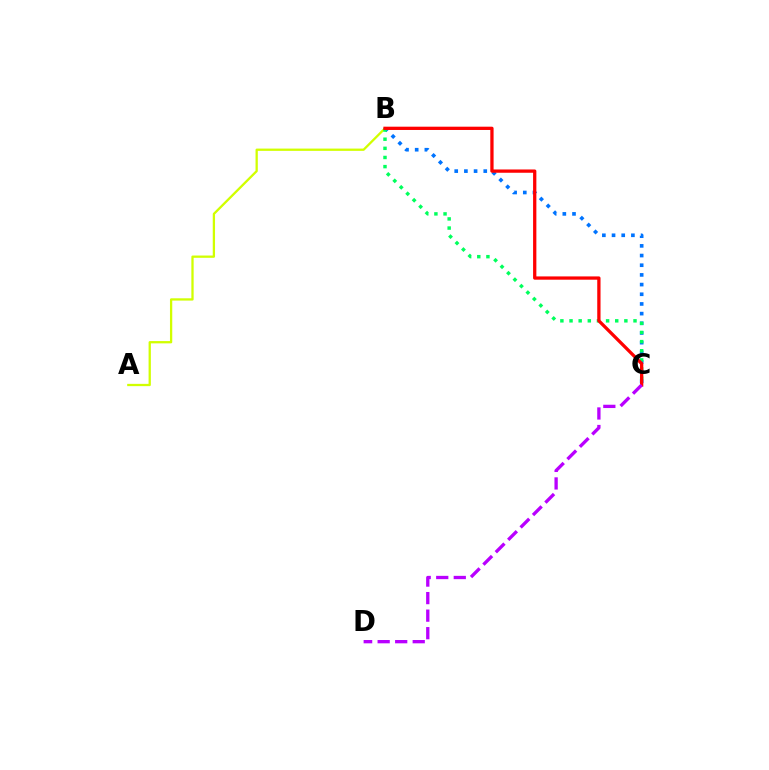{('B', 'C'): [{'color': '#0074ff', 'line_style': 'dotted', 'thickness': 2.63}, {'color': '#00ff5c', 'line_style': 'dotted', 'thickness': 2.48}, {'color': '#ff0000', 'line_style': 'solid', 'thickness': 2.36}], ('A', 'B'): [{'color': '#d1ff00', 'line_style': 'solid', 'thickness': 1.65}], ('C', 'D'): [{'color': '#b900ff', 'line_style': 'dashed', 'thickness': 2.38}]}